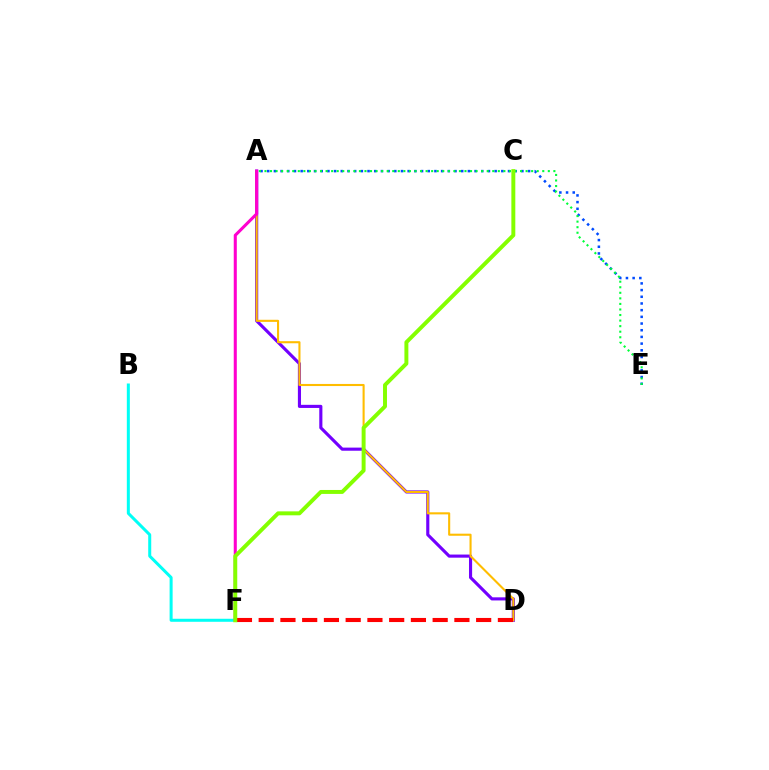{('A', 'D'): [{'color': '#7200ff', 'line_style': 'solid', 'thickness': 2.25}, {'color': '#ffbd00', 'line_style': 'solid', 'thickness': 1.51}], ('A', 'E'): [{'color': '#004bff', 'line_style': 'dotted', 'thickness': 1.82}, {'color': '#00ff39', 'line_style': 'dotted', 'thickness': 1.51}], ('B', 'F'): [{'color': '#00fff6', 'line_style': 'solid', 'thickness': 2.17}], ('A', 'F'): [{'color': '#ff00cf', 'line_style': 'solid', 'thickness': 2.21}], ('D', 'F'): [{'color': '#ff0000', 'line_style': 'dashed', 'thickness': 2.95}], ('C', 'F'): [{'color': '#84ff00', 'line_style': 'solid', 'thickness': 2.84}]}